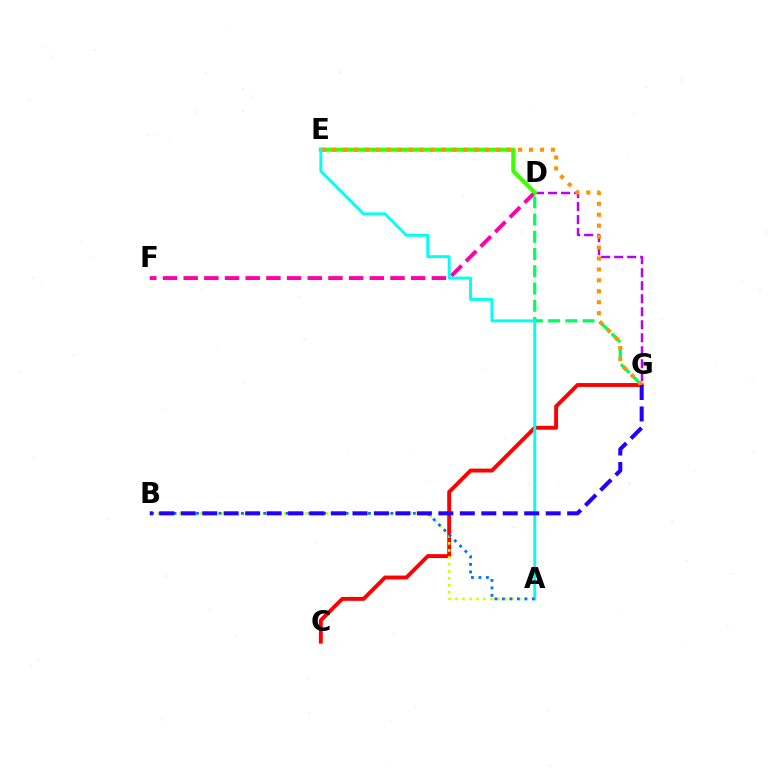{('D', 'G'): [{'color': '#00ff5c', 'line_style': 'dashed', 'thickness': 2.34}, {'color': '#b900ff', 'line_style': 'dashed', 'thickness': 1.77}], ('D', 'F'): [{'color': '#ff00ac', 'line_style': 'dashed', 'thickness': 2.81}], ('D', 'E'): [{'color': '#3dff00', 'line_style': 'solid', 'thickness': 2.95}], ('C', 'G'): [{'color': '#ff0000', 'line_style': 'solid', 'thickness': 2.81}], ('E', 'G'): [{'color': '#ff9400', 'line_style': 'dotted', 'thickness': 2.97}], ('A', 'E'): [{'color': '#00fff6', 'line_style': 'solid', 'thickness': 2.1}], ('A', 'B'): [{'color': '#d1ff00', 'line_style': 'dotted', 'thickness': 1.9}, {'color': '#0074ff', 'line_style': 'dotted', 'thickness': 2.03}], ('B', 'G'): [{'color': '#2500ff', 'line_style': 'dashed', 'thickness': 2.92}]}